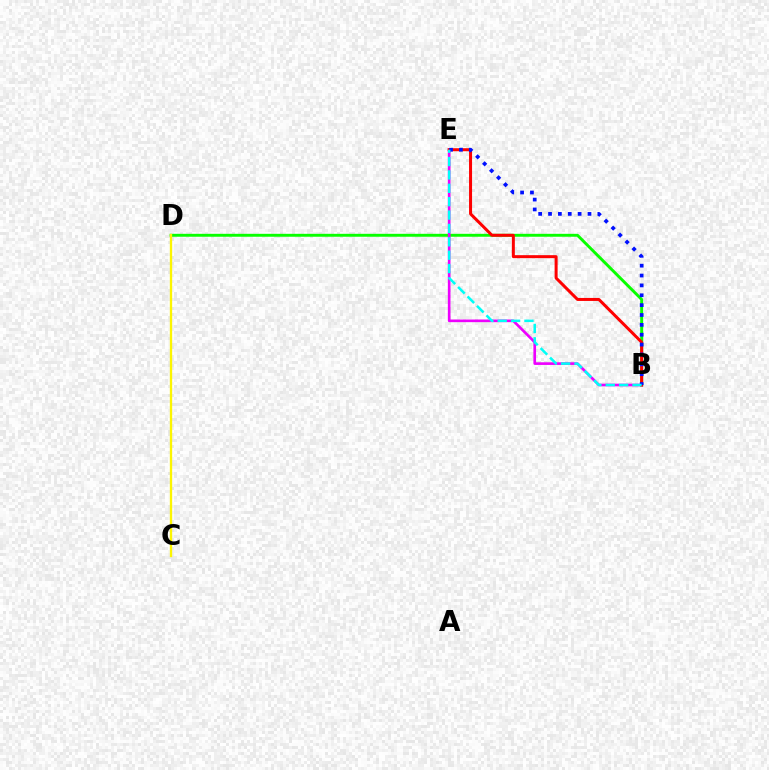{('B', 'D'): [{'color': '#08ff00', 'line_style': 'solid', 'thickness': 2.1}], ('B', 'E'): [{'color': '#ee00ff', 'line_style': 'solid', 'thickness': 1.91}, {'color': '#ff0000', 'line_style': 'solid', 'thickness': 2.16}, {'color': '#0010ff', 'line_style': 'dotted', 'thickness': 2.68}, {'color': '#00fff6', 'line_style': 'dashed', 'thickness': 1.82}], ('C', 'D'): [{'color': '#fcf500', 'line_style': 'solid', 'thickness': 1.68}]}